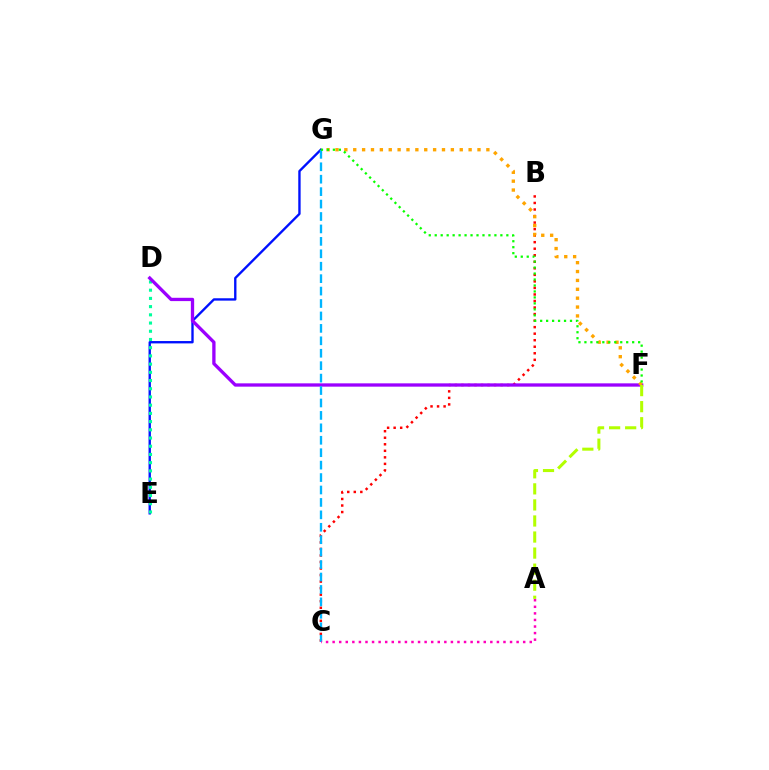{('B', 'C'): [{'color': '#ff0000', 'line_style': 'dotted', 'thickness': 1.78}], ('E', 'G'): [{'color': '#0010ff', 'line_style': 'solid', 'thickness': 1.7}], ('D', 'E'): [{'color': '#00ff9d', 'line_style': 'dotted', 'thickness': 2.23}], ('D', 'F'): [{'color': '#9b00ff', 'line_style': 'solid', 'thickness': 2.38}], ('F', 'G'): [{'color': '#ffa500', 'line_style': 'dotted', 'thickness': 2.41}, {'color': '#08ff00', 'line_style': 'dotted', 'thickness': 1.62}], ('A', 'F'): [{'color': '#b3ff00', 'line_style': 'dashed', 'thickness': 2.18}], ('C', 'G'): [{'color': '#00b5ff', 'line_style': 'dashed', 'thickness': 1.69}], ('A', 'C'): [{'color': '#ff00bd', 'line_style': 'dotted', 'thickness': 1.79}]}